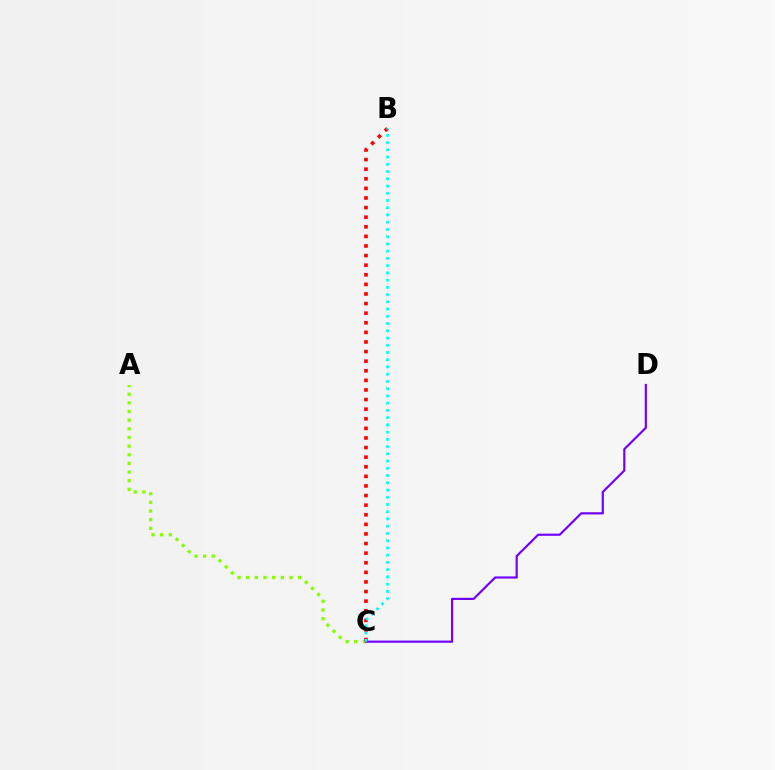{('A', 'C'): [{'color': '#84ff00', 'line_style': 'dotted', 'thickness': 2.35}], ('C', 'D'): [{'color': '#7200ff', 'line_style': 'solid', 'thickness': 1.57}], ('B', 'C'): [{'color': '#ff0000', 'line_style': 'dotted', 'thickness': 2.61}, {'color': '#00fff6', 'line_style': 'dotted', 'thickness': 1.97}]}